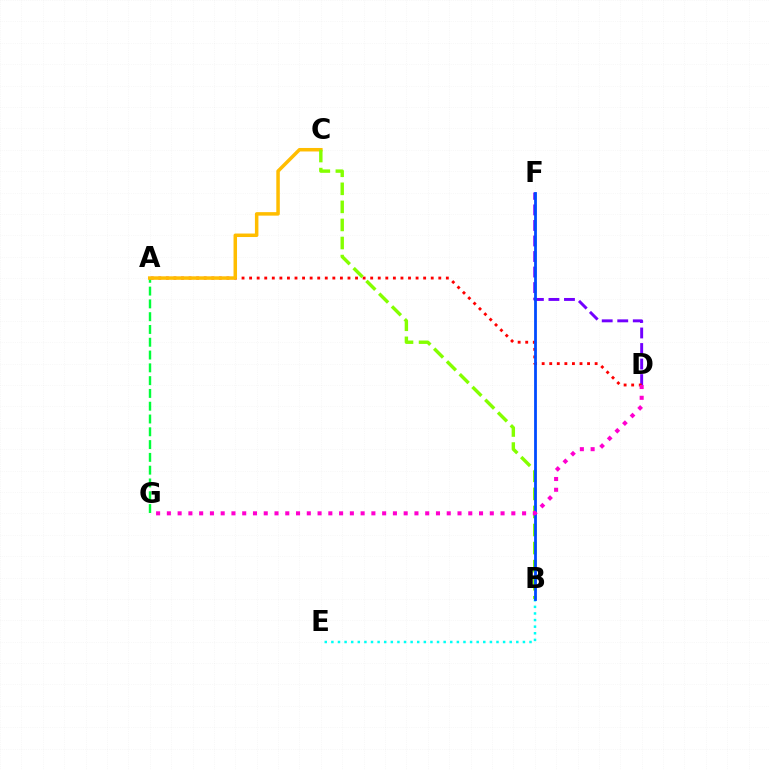{('D', 'F'): [{'color': '#7200ff', 'line_style': 'dashed', 'thickness': 2.11}], ('A', 'D'): [{'color': '#ff0000', 'line_style': 'dotted', 'thickness': 2.06}], ('A', 'G'): [{'color': '#00ff39', 'line_style': 'dashed', 'thickness': 1.74}], ('A', 'C'): [{'color': '#ffbd00', 'line_style': 'solid', 'thickness': 2.52}], ('B', 'E'): [{'color': '#00fff6', 'line_style': 'dotted', 'thickness': 1.79}], ('B', 'C'): [{'color': '#84ff00', 'line_style': 'dashed', 'thickness': 2.45}], ('B', 'F'): [{'color': '#004bff', 'line_style': 'solid', 'thickness': 2.01}], ('D', 'G'): [{'color': '#ff00cf', 'line_style': 'dotted', 'thickness': 2.92}]}